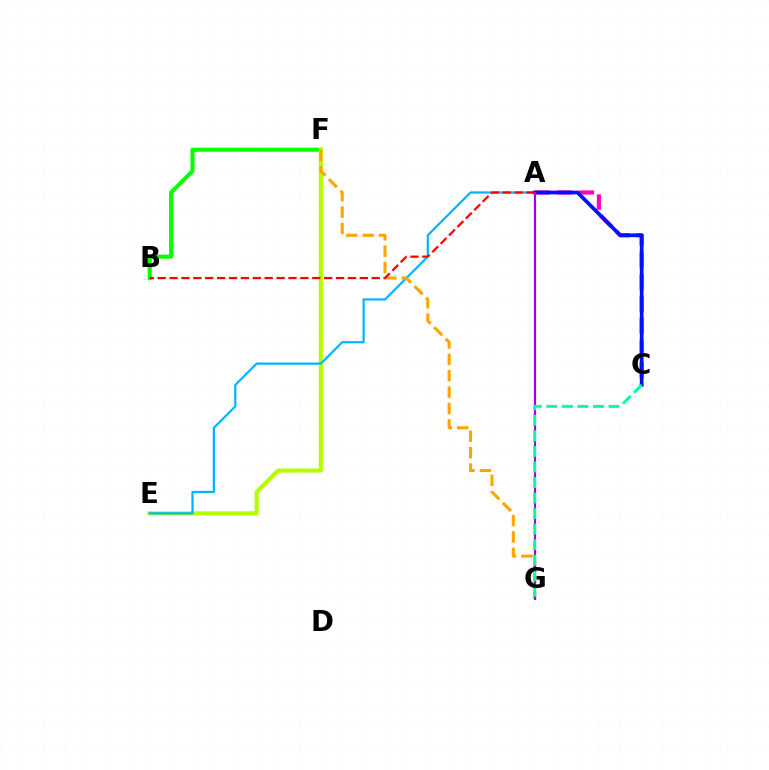{('A', 'C'): [{'color': '#ff00bd', 'line_style': 'dashed', 'thickness': 2.99}, {'color': '#0010ff', 'line_style': 'solid', 'thickness': 2.68}], ('B', 'F'): [{'color': '#08ff00', 'line_style': 'solid', 'thickness': 2.94}], ('E', 'F'): [{'color': '#b3ff00', 'line_style': 'solid', 'thickness': 2.96}], ('A', 'E'): [{'color': '#00b5ff', 'line_style': 'solid', 'thickness': 1.6}], ('F', 'G'): [{'color': '#ffa500', 'line_style': 'dashed', 'thickness': 2.22}], ('A', 'G'): [{'color': '#9b00ff', 'line_style': 'solid', 'thickness': 1.57}], ('C', 'G'): [{'color': '#00ff9d', 'line_style': 'dashed', 'thickness': 2.11}], ('A', 'B'): [{'color': '#ff0000', 'line_style': 'dashed', 'thickness': 1.62}]}